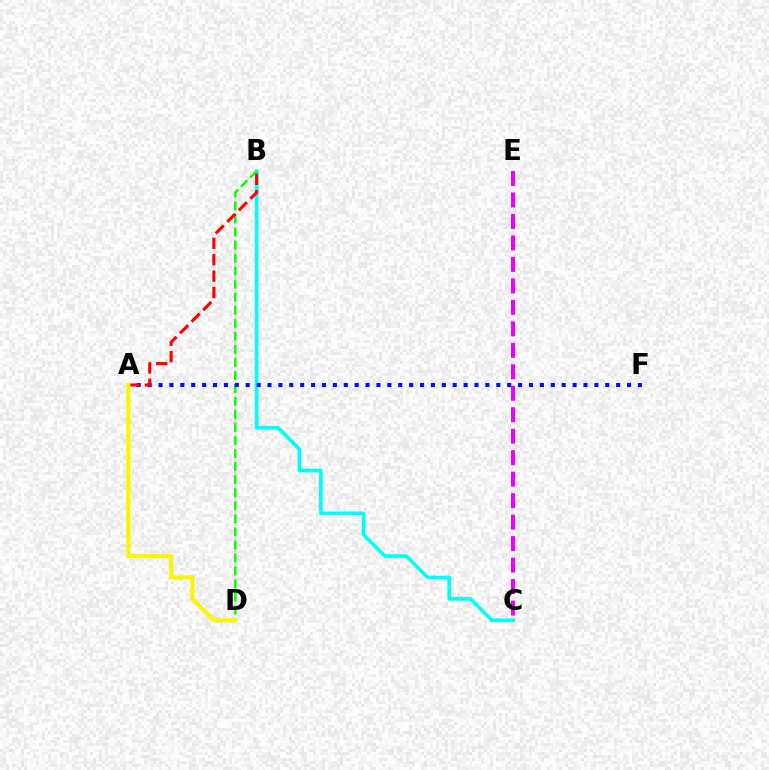{('B', 'C'): [{'color': '#00fff6', 'line_style': 'solid', 'thickness': 2.62}], ('B', 'D'): [{'color': '#08ff00', 'line_style': 'dashed', 'thickness': 1.77}], ('A', 'F'): [{'color': '#0010ff', 'line_style': 'dotted', 'thickness': 2.96}], ('A', 'B'): [{'color': '#ff0000', 'line_style': 'dashed', 'thickness': 2.22}], ('A', 'D'): [{'color': '#fcf500', 'line_style': 'solid', 'thickness': 2.93}], ('C', 'E'): [{'color': '#ee00ff', 'line_style': 'dashed', 'thickness': 2.92}]}